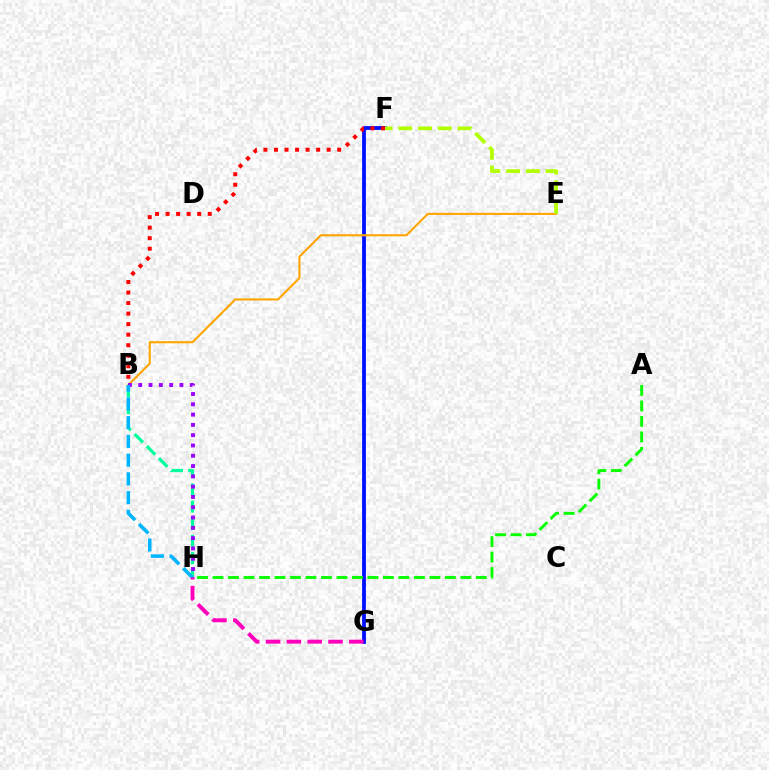{('B', 'H'): [{'color': '#00ff9d', 'line_style': 'dashed', 'thickness': 2.33}, {'color': '#9b00ff', 'line_style': 'dotted', 'thickness': 2.8}, {'color': '#00b5ff', 'line_style': 'dashed', 'thickness': 2.55}], ('F', 'G'): [{'color': '#0010ff', 'line_style': 'solid', 'thickness': 2.74}], ('B', 'E'): [{'color': '#ffa500', 'line_style': 'solid', 'thickness': 1.51}], ('B', 'F'): [{'color': '#ff0000', 'line_style': 'dotted', 'thickness': 2.86}], ('A', 'H'): [{'color': '#08ff00', 'line_style': 'dashed', 'thickness': 2.1}], ('E', 'F'): [{'color': '#b3ff00', 'line_style': 'dashed', 'thickness': 2.68}], ('G', 'H'): [{'color': '#ff00bd', 'line_style': 'dashed', 'thickness': 2.83}]}